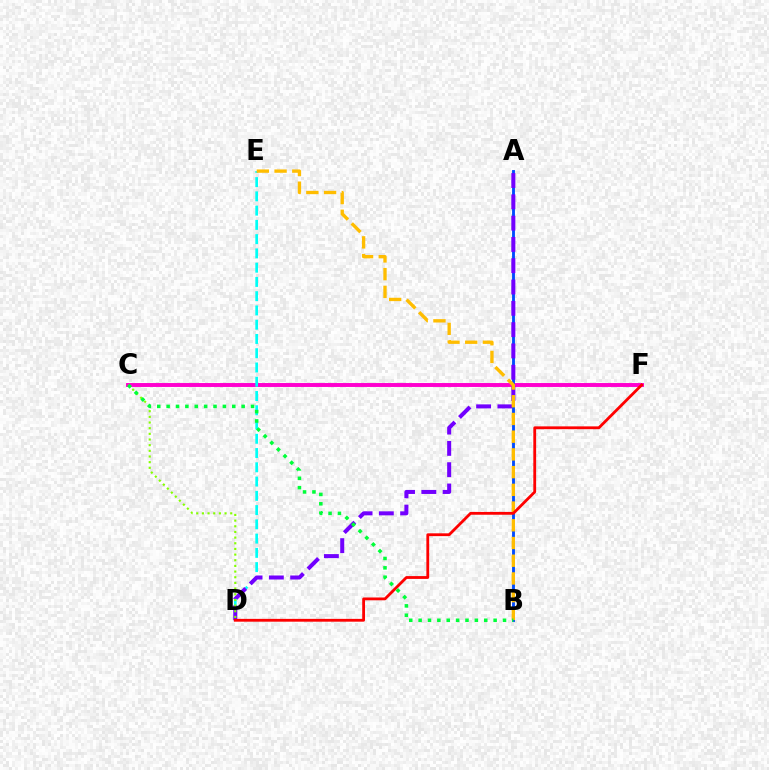{('C', 'F'): [{'color': '#ff00cf', 'line_style': 'solid', 'thickness': 2.82}], ('A', 'B'): [{'color': '#004bff', 'line_style': 'solid', 'thickness': 2.06}], ('D', 'E'): [{'color': '#00fff6', 'line_style': 'dashed', 'thickness': 1.94}], ('A', 'D'): [{'color': '#7200ff', 'line_style': 'dashed', 'thickness': 2.89}], ('B', 'E'): [{'color': '#ffbd00', 'line_style': 'dashed', 'thickness': 2.41}], ('C', 'D'): [{'color': '#84ff00', 'line_style': 'dotted', 'thickness': 1.54}], ('D', 'F'): [{'color': '#ff0000', 'line_style': 'solid', 'thickness': 2.02}], ('B', 'C'): [{'color': '#00ff39', 'line_style': 'dotted', 'thickness': 2.55}]}